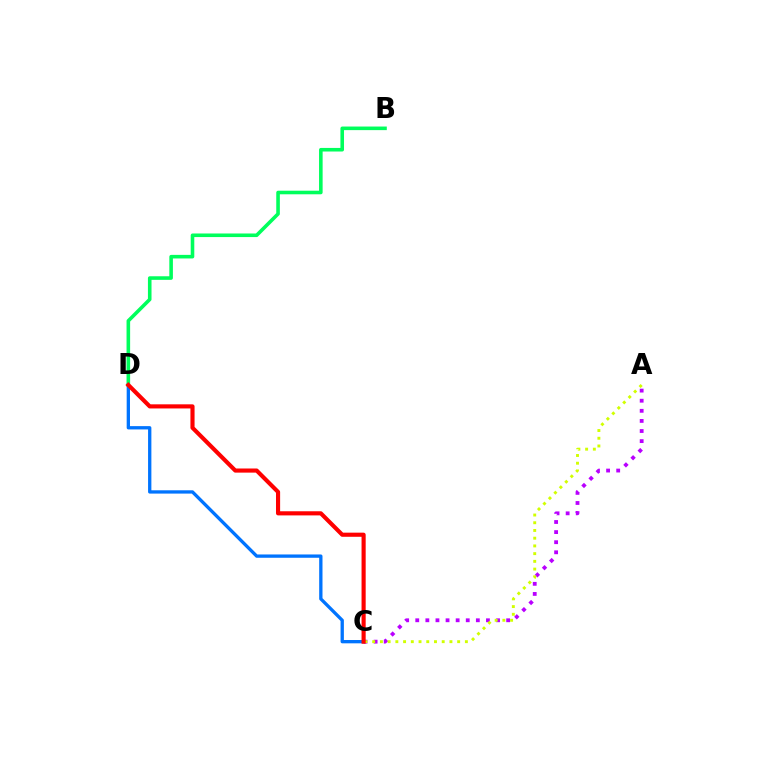{('A', 'C'): [{'color': '#b900ff', 'line_style': 'dotted', 'thickness': 2.74}, {'color': '#d1ff00', 'line_style': 'dotted', 'thickness': 2.1}], ('C', 'D'): [{'color': '#0074ff', 'line_style': 'solid', 'thickness': 2.38}, {'color': '#ff0000', 'line_style': 'solid', 'thickness': 2.97}], ('B', 'D'): [{'color': '#00ff5c', 'line_style': 'solid', 'thickness': 2.58}]}